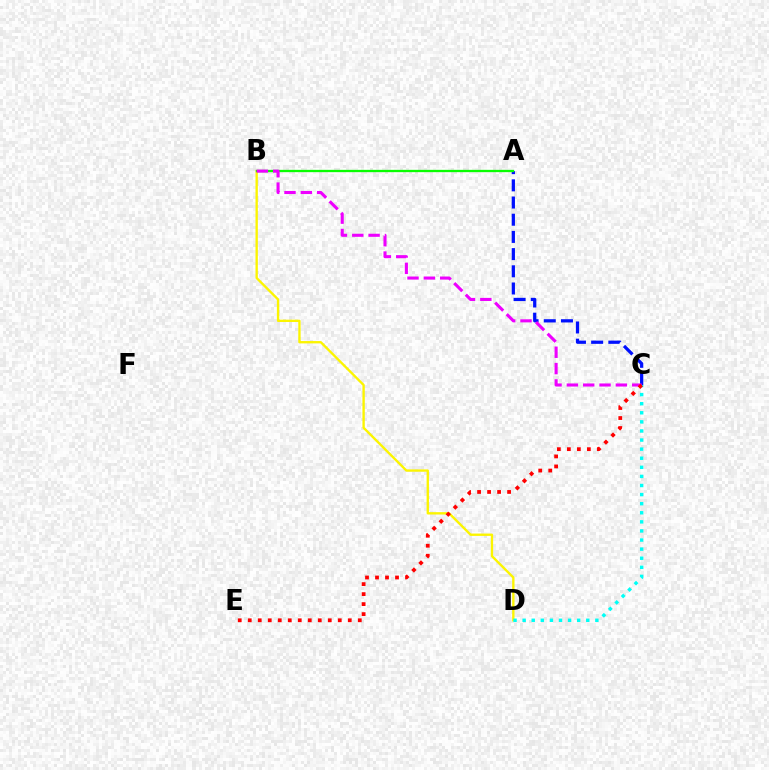{('B', 'D'): [{'color': '#fcf500', 'line_style': 'solid', 'thickness': 1.69}], ('A', 'C'): [{'color': '#0010ff', 'line_style': 'dashed', 'thickness': 2.34}], ('C', 'D'): [{'color': '#00fff6', 'line_style': 'dotted', 'thickness': 2.47}], ('A', 'B'): [{'color': '#08ff00', 'line_style': 'solid', 'thickness': 1.67}], ('B', 'C'): [{'color': '#ee00ff', 'line_style': 'dashed', 'thickness': 2.22}], ('C', 'E'): [{'color': '#ff0000', 'line_style': 'dotted', 'thickness': 2.72}]}